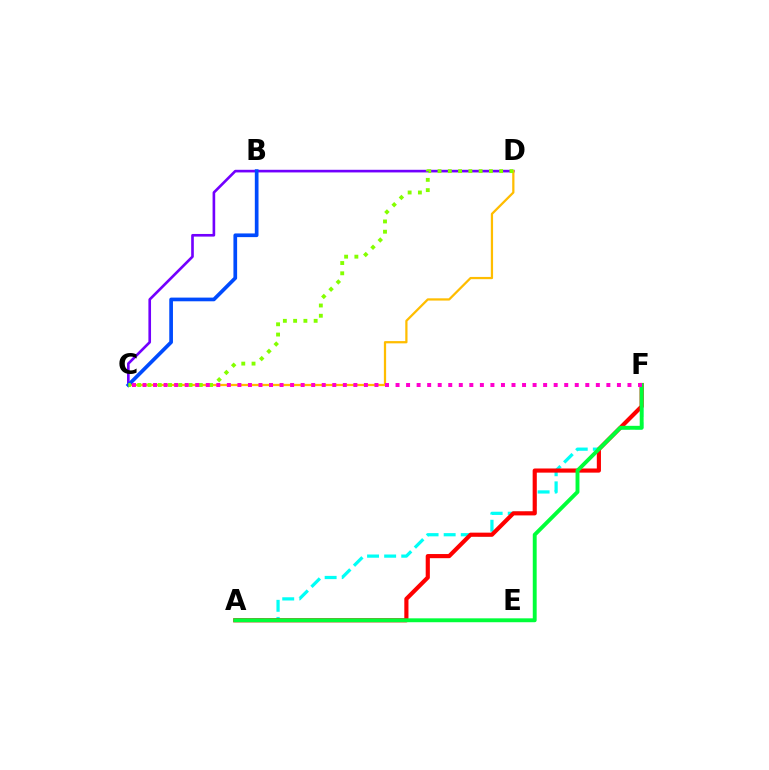{('C', 'D'): [{'color': '#7200ff', 'line_style': 'solid', 'thickness': 1.9}, {'color': '#ffbd00', 'line_style': 'solid', 'thickness': 1.62}, {'color': '#84ff00', 'line_style': 'dotted', 'thickness': 2.79}], ('A', 'F'): [{'color': '#00fff6', 'line_style': 'dashed', 'thickness': 2.32}, {'color': '#ff0000', 'line_style': 'solid', 'thickness': 2.99}, {'color': '#00ff39', 'line_style': 'solid', 'thickness': 2.8}], ('B', 'C'): [{'color': '#004bff', 'line_style': 'solid', 'thickness': 2.66}], ('C', 'F'): [{'color': '#ff00cf', 'line_style': 'dotted', 'thickness': 2.86}]}